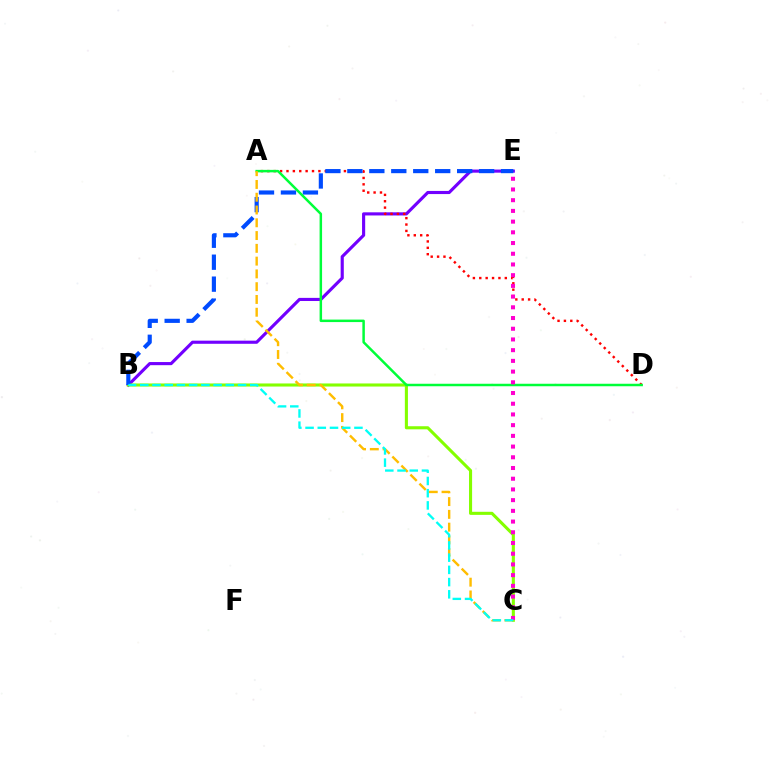{('B', 'E'): [{'color': '#7200ff', 'line_style': 'solid', 'thickness': 2.25}, {'color': '#004bff', 'line_style': 'dashed', 'thickness': 2.98}], ('A', 'D'): [{'color': '#ff0000', 'line_style': 'dotted', 'thickness': 1.73}, {'color': '#00ff39', 'line_style': 'solid', 'thickness': 1.79}], ('B', 'C'): [{'color': '#84ff00', 'line_style': 'solid', 'thickness': 2.22}, {'color': '#00fff6', 'line_style': 'dashed', 'thickness': 1.66}], ('A', 'C'): [{'color': '#ffbd00', 'line_style': 'dashed', 'thickness': 1.74}], ('C', 'E'): [{'color': '#ff00cf', 'line_style': 'dotted', 'thickness': 2.91}]}